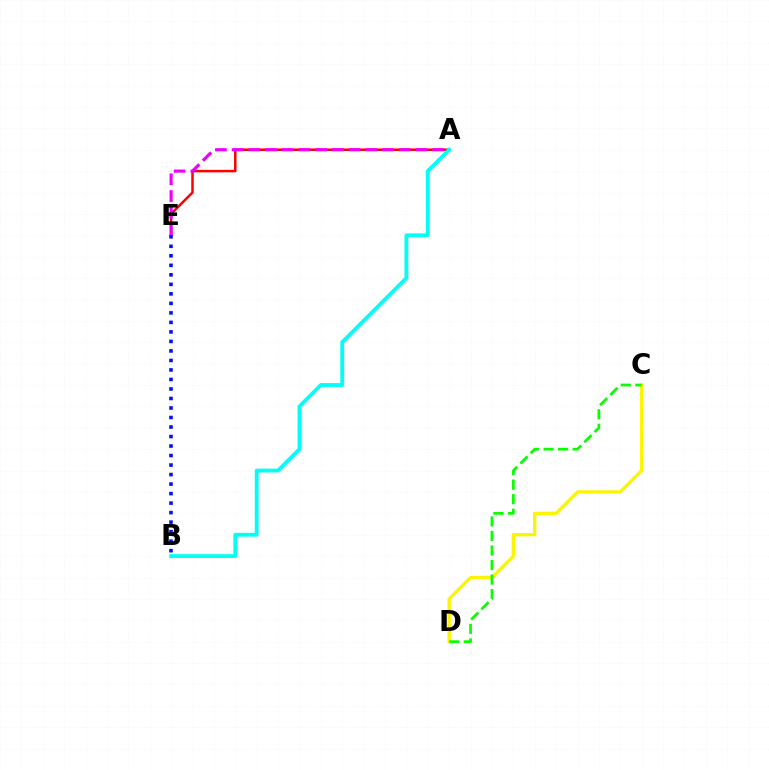{('A', 'E'): [{'color': '#ff0000', 'line_style': 'solid', 'thickness': 1.8}, {'color': '#ee00ff', 'line_style': 'dashed', 'thickness': 2.27}], ('A', 'B'): [{'color': '#00fff6', 'line_style': 'solid', 'thickness': 2.76}], ('C', 'D'): [{'color': '#fcf500', 'line_style': 'solid', 'thickness': 2.37}, {'color': '#08ff00', 'line_style': 'dashed', 'thickness': 1.98}], ('B', 'E'): [{'color': '#0010ff', 'line_style': 'dotted', 'thickness': 2.58}]}